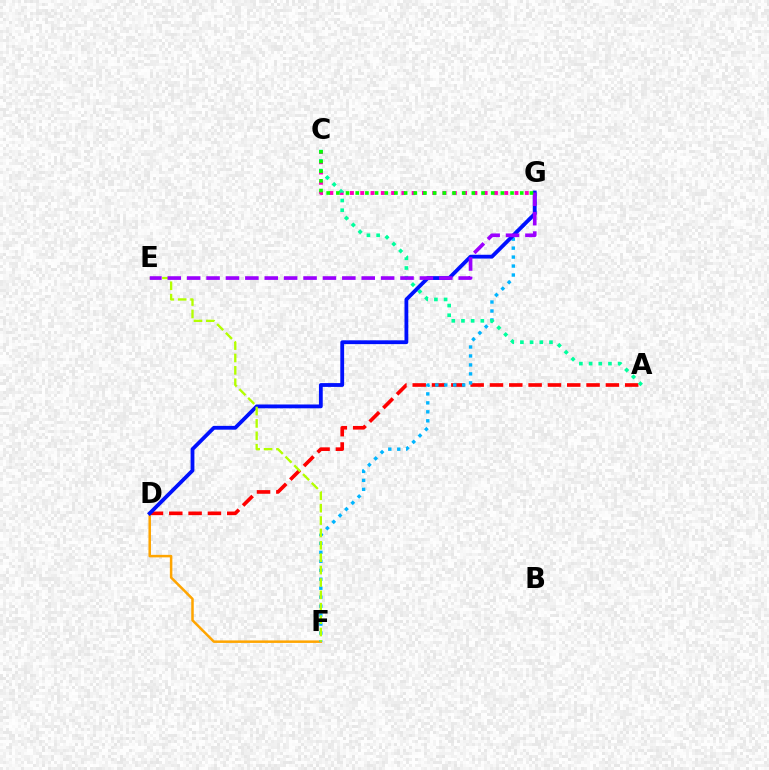{('A', 'D'): [{'color': '#ff0000', 'line_style': 'dashed', 'thickness': 2.62}], ('C', 'G'): [{'color': '#ff00bd', 'line_style': 'dotted', 'thickness': 2.79}, {'color': '#08ff00', 'line_style': 'dotted', 'thickness': 2.63}], ('D', 'F'): [{'color': '#ffa500', 'line_style': 'solid', 'thickness': 1.81}], ('F', 'G'): [{'color': '#00b5ff', 'line_style': 'dotted', 'thickness': 2.44}], ('A', 'C'): [{'color': '#00ff9d', 'line_style': 'dotted', 'thickness': 2.63}], ('D', 'G'): [{'color': '#0010ff', 'line_style': 'solid', 'thickness': 2.74}], ('E', 'F'): [{'color': '#b3ff00', 'line_style': 'dashed', 'thickness': 1.68}], ('E', 'G'): [{'color': '#9b00ff', 'line_style': 'dashed', 'thickness': 2.63}]}